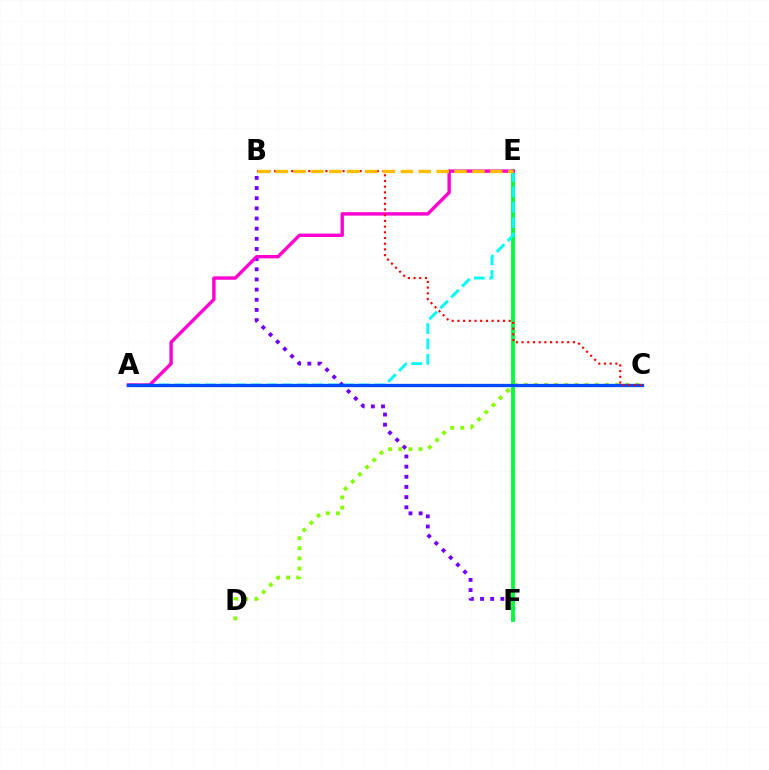{('B', 'F'): [{'color': '#7200ff', 'line_style': 'dotted', 'thickness': 2.76}], ('E', 'F'): [{'color': '#00ff39', 'line_style': 'solid', 'thickness': 2.75}], ('C', 'D'): [{'color': '#84ff00', 'line_style': 'dotted', 'thickness': 2.76}], ('A', 'E'): [{'color': '#00fff6', 'line_style': 'dashed', 'thickness': 2.09}, {'color': '#ff00cf', 'line_style': 'solid', 'thickness': 2.44}], ('A', 'C'): [{'color': '#004bff', 'line_style': 'solid', 'thickness': 2.37}], ('B', 'C'): [{'color': '#ff0000', 'line_style': 'dotted', 'thickness': 1.55}], ('B', 'E'): [{'color': '#ffbd00', 'line_style': 'dashed', 'thickness': 2.43}]}